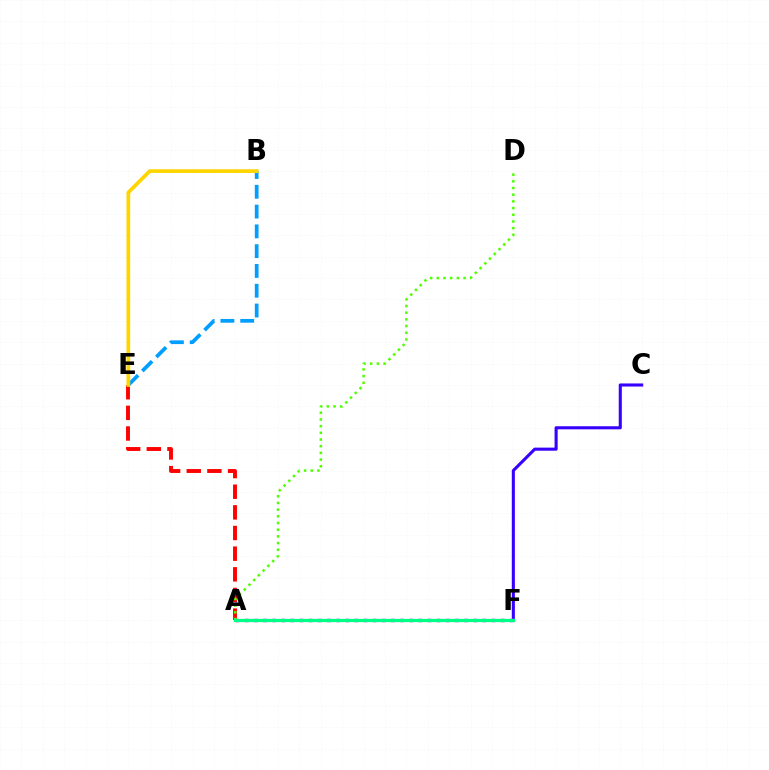{('B', 'E'): [{'color': '#009eff', 'line_style': 'dashed', 'thickness': 2.69}, {'color': '#ffd500', 'line_style': 'solid', 'thickness': 2.68}], ('C', 'F'): [{'color': '#3700ff', 'line_style': 'solid', 'thickness': 2.22}], ('A', 'E'): [{'color': '#ff0000', 'line_style': 'dashed', 'thickness': 2.81}], ('A', 'F'): [{'color': '#ff00ed', 'line_style': 'dotted', 'thickness': 2.48}, {'color': '#00ff86', 'line_style': 'solid', 'thickness': 2.39}], ('A', 'D'): [{'color': '#4fff00', 'line_style': 'dotted', 'thickness': 1.82}]}